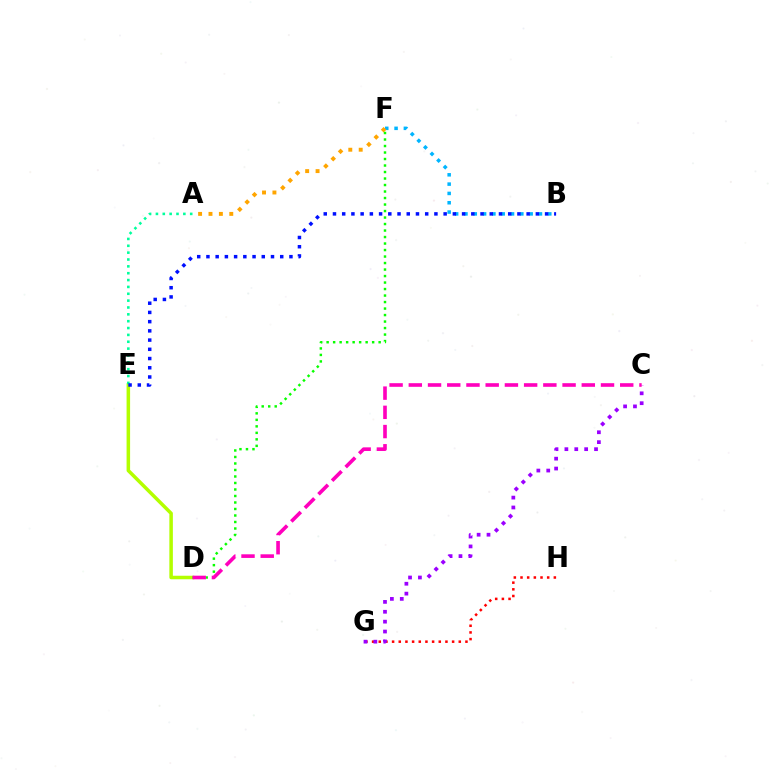{('B', 'F'): [{'color': '#00b5ff', 'line_style': 'dotted', 'thickness': 2.53}], ('D', 'E'): [{'color': '#b3ff00', 'line_style': 'solid', 'thickness': 2.54}], ('G', 'H'): [{'color': '#ff0000', 'line_style': 'dotted', 'thickness': 1.81}], ('A', 'E'): [{'color': '#00ff9d', 'line_style': 'dotted', 'thickness': 1.86}], ('A', 'F'): [{'color': '#ffa500', 'line_style': 'dotted', 'thickness': 2.83}], ('B', 'E'): [{'color': '#0010ff', 'line_style': 'dotted', 'thickness': 2.51}], ('C', 'G'): [{'color': '#9b00ff', 'line_style': 'dotted', 'thickness': 2.69}], ('D', 'F'): [{'color': '#08ff00', 'line_style': 'dotted', 'thickness': 1.77}], ('C', 'D'): [{'color': '#ff00bd', 'line_style': 'dashed', 'thickness': 2.61}]}